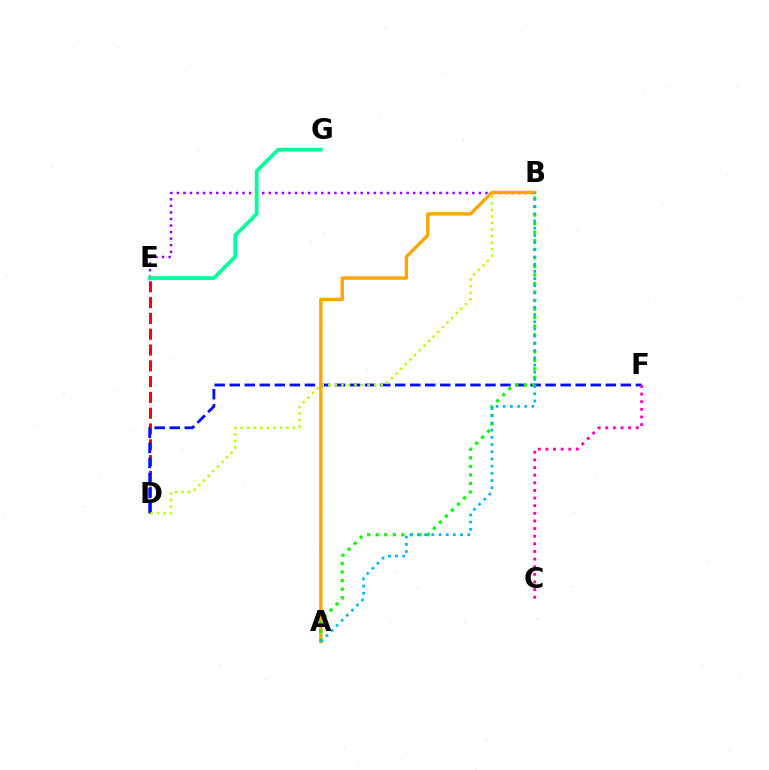{('D', 'E'): [{'color': '#ff0000', 'line_style': 'dashed', 'thickness': 2.15}], ('D', 'F'): [{'color': '#0010ff', 'line_style': 'dashed', 'thickness': 2.04}], ('B', 'E'): [{'color': '#9b00ff', 'line_style': 'dotted', 'thickness': 1.78}], ('B', 'D'): [{'color': '#b3ff00', 'line_style': 'dotted', 'thickness': 1.78}], ('A', 'B'): [{'color': '#ffa500', 'line_style': 'solid', 'thickness': 2.43}, {'color': '#08ff00', 'line_style': 'dotted', 'thickness': 2.32}, {'color': '#00b5ff', 'line_style': 'dotted', 'thickness': 1.96}], ('C', 'F'): [{'color': '#ff00bd', 'line_style': 'dotted', 'thickness': 2.07}], ('E', 'G'): [{'color': '#00ff9d', 'line_style': 'solid', 'thickness': 2.7}]}